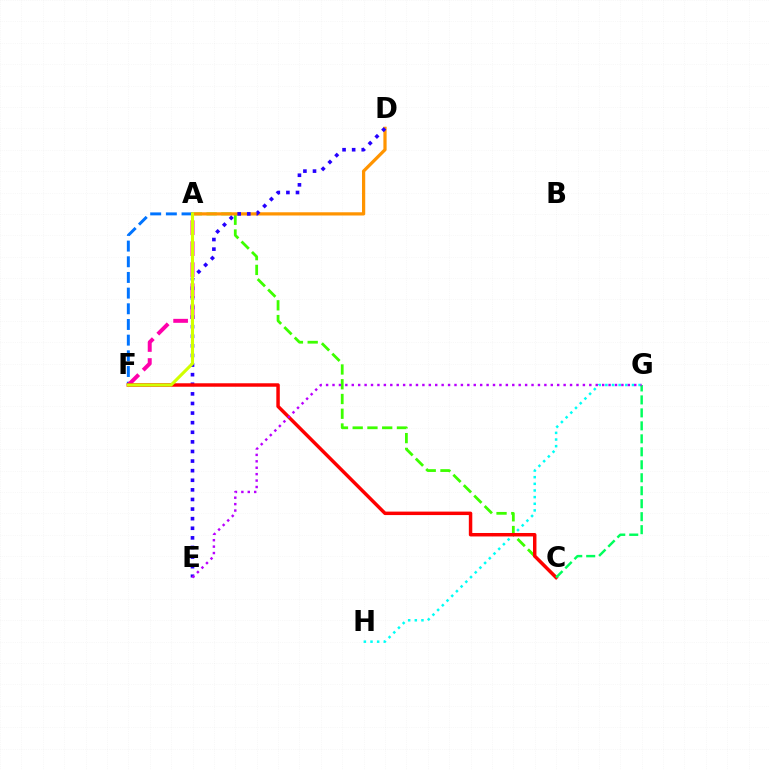{('A', 'C'): [{'color': '#3dff00', 'line_style': 'dashed', 'thickness': 2.0}], ('A', 'D'): [{'color': '#ff9400', 'line_style': 'solid', 'thickness': 2.32}], ('A', 'F'): [{'color': '#0074ff', 'line_style': 'dashed', 'thickness': 2.13}, {'color': '#ff00ac', 'line_style': 'dashed', 'thickness': 2.85}, {'color': '#d1ff00', 'line_style': 'solid', 'thickness': 2.23}], ('G', 'H'): [{'color': '#00fff6', 'line_style': 'dotted', 'thickness': 1.81}], ('D', 'E'): [{'color': '#2500ff', 'line_style': 'dotted', 'thickness': 2.61}], ('C', 'F'): [{'color': '#ff0000', 'line_style': 'solid', 'thickness': 2.49}], ('C', 'G'): [{'color': '#00ff5c', 'line_style': 'dashed', 'thickness': 1.76}], ('E', 'G'): [{'color': '#b900ff', 'line_style': 'dotted', 'thickness': 1.74}]}